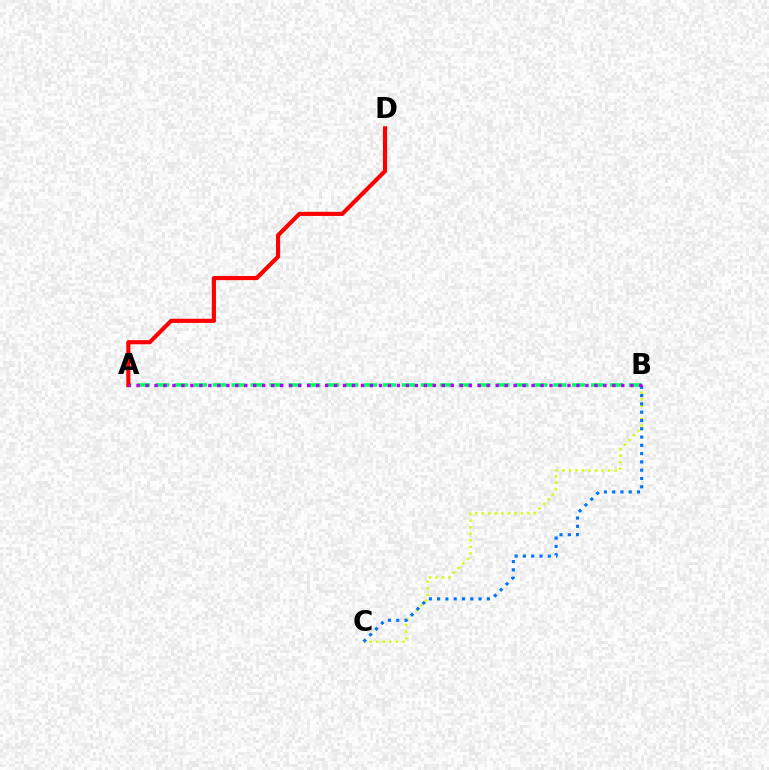{('A', 'B'): [{'color': '#00ff5c', 'line_style': 'dashed', 'thickness': 2.57}, {'color': '#b900ff', 'line_style': 'dotted', 'thickness': 2.44}], ('A', 'D'): [{'color': '#ff0000', 'line_style': 'solid', 'thickness': 2.98}], ('B', 'C'): [{'color': '#d1ff00', 'line_style': 'dotted', 'thickness': 1.77}, {'color': '#0074ff', 'line_style': 'dotted', 'thickness': 2.25}]}